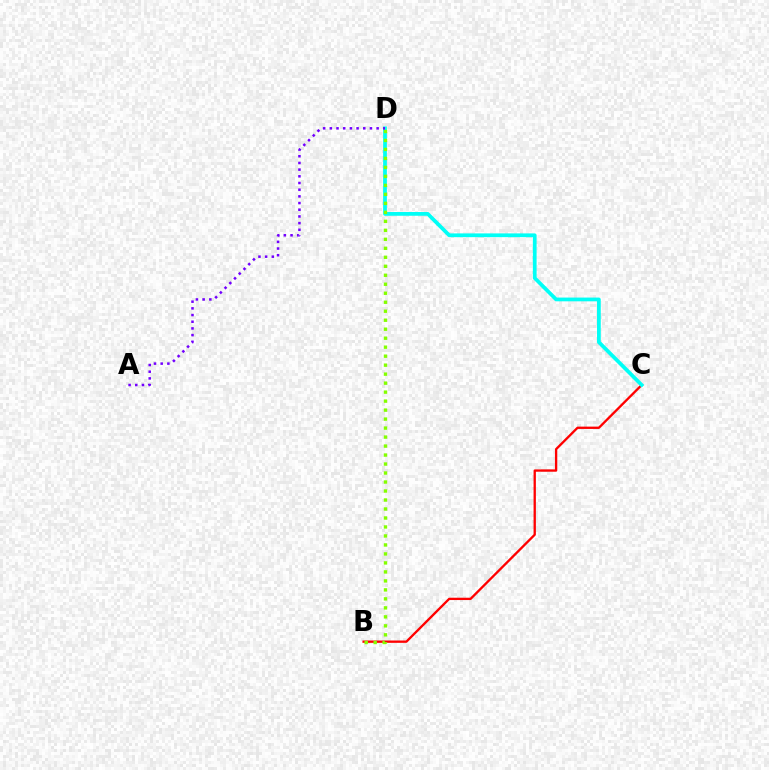{('B', 'C'): [{'color': '#ff0000', 'line_style': 'solid', 'thickness': 1.67}], ('C', 'D'): [{'color': '#00fff6', 'line_style': 'solid', 'thickness': 2.7}], ('B', 'D'): [{'color': '#84ff00', 'line_style': 'dotted', 'thickness': 2.44}], ('A', 'D'): [{'color': '#7200ff', 'line_style': 'dotted', 'thickness': 1.82}]}